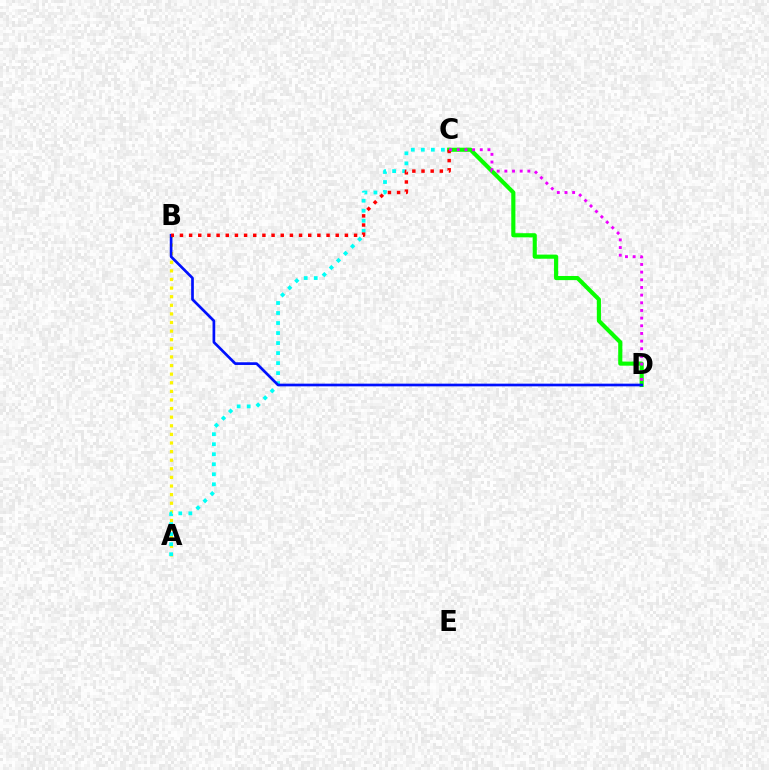{('A', 'B'): [{'color': '#fcf500', 'line_style': 'dotted', 'thickness': 2.34}], ('C', 'D'): [{'color': '#08ff00', 'line_style': 'solid', 'thickness': 2.98}, {'color': '#ee00ff', 'line_style': 'dotted', 'thickness': 2.08}], ('A', 'C'): [{'color': '#00fff6', 'line_style': 'dotted', 'thickness': 2.72}], ('B', 'D'): [{'color': '#0010ff', 'line_style': 'solid', 'thickness': 1.94}], ('B', 'C'): [{'color': '#ff0000', 'line_style': 'dotted', 'thickness': 2.49}]}